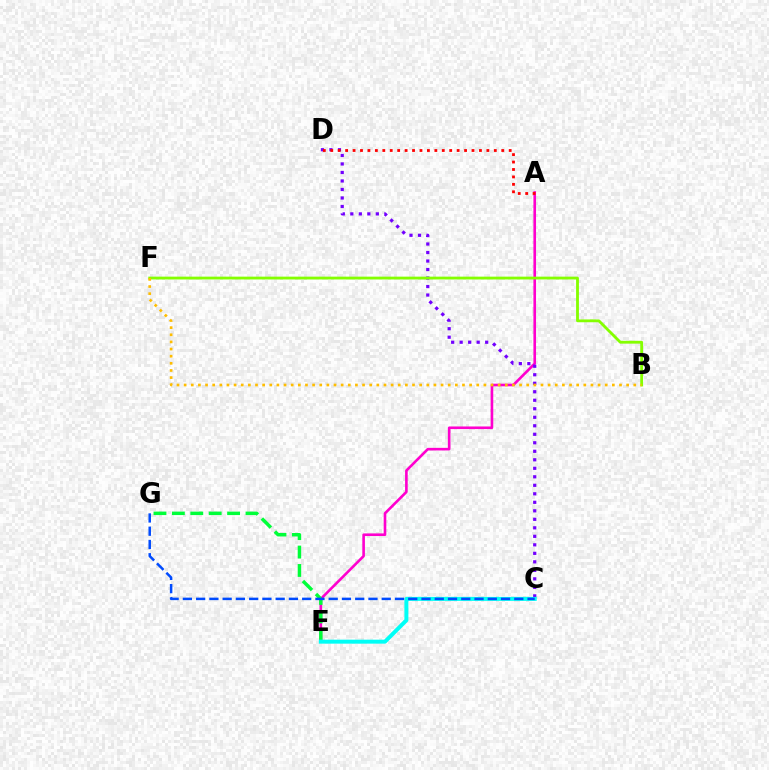{('A', 'E'): [{'color': '#ff00cf', 'line_style': 'solid', 'thickness': 1.89}], ('C', 'D'): [{'color': '#7200ff', 'line_style': 'dotted', 'thickness': 2.31}], ('A', 'D'): [{'color': '#ff0000', 'line_style': 'dotted', 'thickness': 2.02}], ('E', 'G'): [{'color': '#00ff39', 'line_style': 'dashed', 'thickness': 2.5}], ('B', 'F'): [{'color': '#84ff00', 'line_style': 'solid', 'thickness': 2.03}, {'color': '#ffbd00', 'line_style': 'dotted', 'thickness': 1.94}], ('C', 'E'): [{'color': '#00fff6', 'line_style': 'solid', 'thickness': 2.87}], ('C', 'G'): [{'color': '#004bff', 'line_style': 'dashed', 'thickness': 1.8}]}